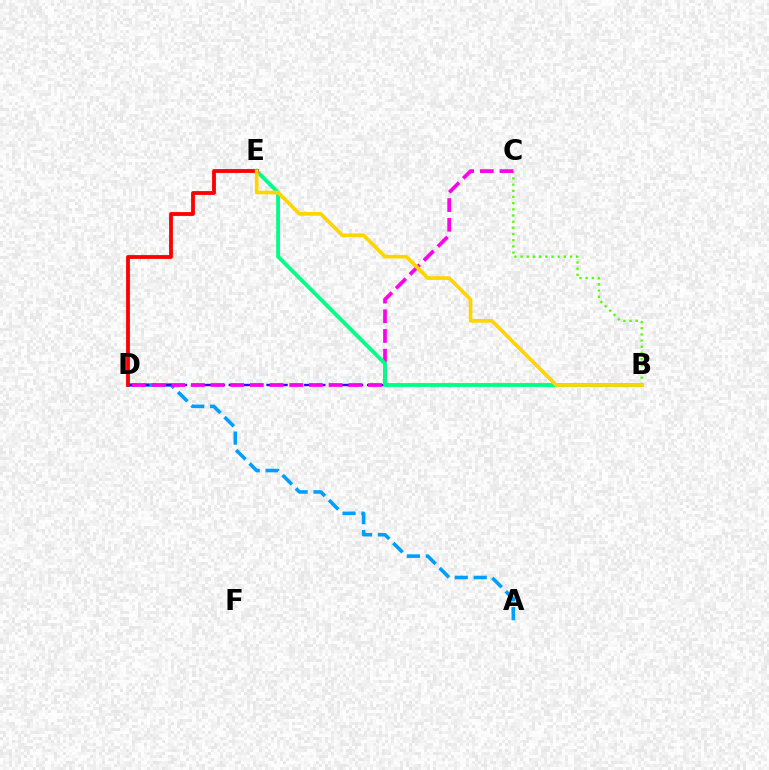{('B', 'C'): [{'color': '#4fff00', 'line_style': 'dotted', 'thickness': 1.68}], ('A', 'D'): [{'color': '#009eff', 'line_style': 'dashed', 'thickness': 2.57}], ('B', 'D'): [{'color': '#3700ff', 'line_style': 'dashed', 'thickness': 1.71}], ('C', 'D'): [{'color': '#ff00ed', 'line_style': 'dashed', 'thickness': 2.67}], ('B', 'E'): [{'color': '#00ff86', 'line_style': 'solid', 'thickness': 2.75}, {'color': '#ffd500', 'line_style': 'solid', 'thickness': 2.65}], ('D', 'E'): [{'color': '#ff0000', 'line_style': 'solid', 'thickness': 2.75}]}